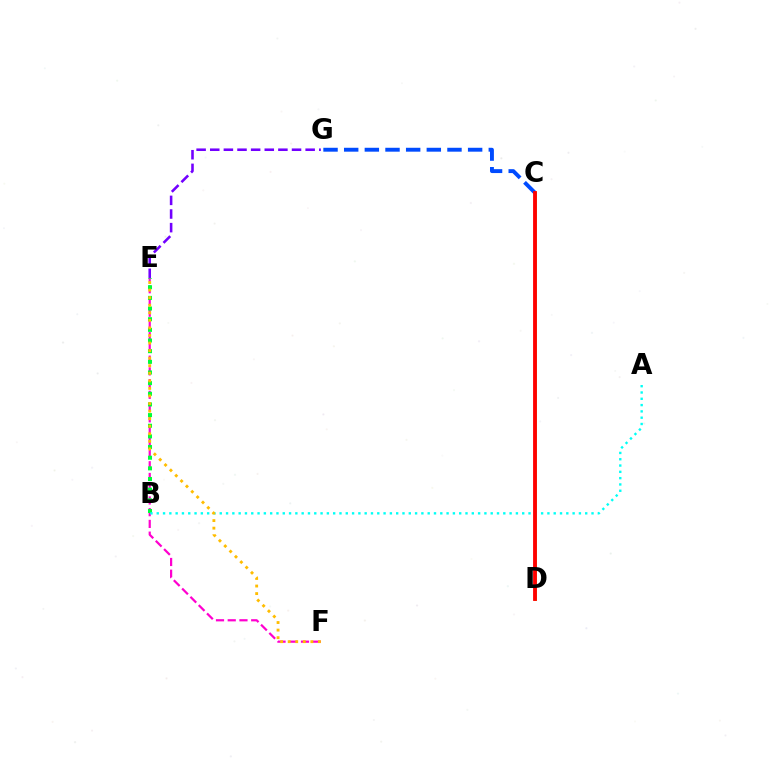{('C', 'D'): [{'color': '#84ff00', 'line_style': 'solid', 'thickness': 1.86}, {'color': '#ff0000', 'line_style': 'solid', 'thickness': 2.76}], ('C', 'G'): [{'color': '#004bff', 'line_style': 'dashed', 'thickness': 2.81}], ('E', 'F'): [{'color': '#ff00cf', 'line_style': 'dashed', 'thickness': 1.59}, {'color': '#ffbd00', 'line_style': 'dotted', 'thickness': 2.05}], ('B', 'E'): [{'color': '#00ff39', 'line_style': 'dotted', 'thickness': 2.89}], ('E', 'G'): [{'color': '#7200ff', 'line_style': 'dashed', 'thickness': 1.85}], ('A', 'B'): [{'color': '#00fff6', 'line_style': 'dotted', 'thickness': 1.71}]}